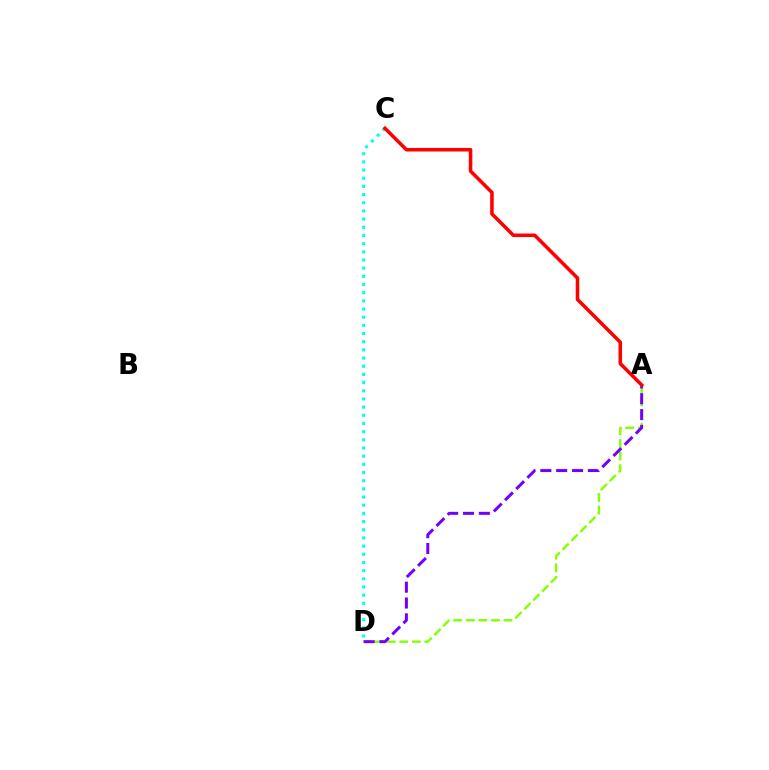{('A', 'D'): [{'color': '#84ff00', 'line_style': 'dashed', 'thickness': 1.71}, {'color': '#7200ff', 'line_style': 'dashed', 'thickness': 2.15}], ('C', 'D'): [{'color': '#00fff6', 'line_style': 'dotted', 'thickness': 2.22}], ('A', 'C'): [{'color': '#ff0000', 'line_style': 'solid', 'thickness': 2.55}]}